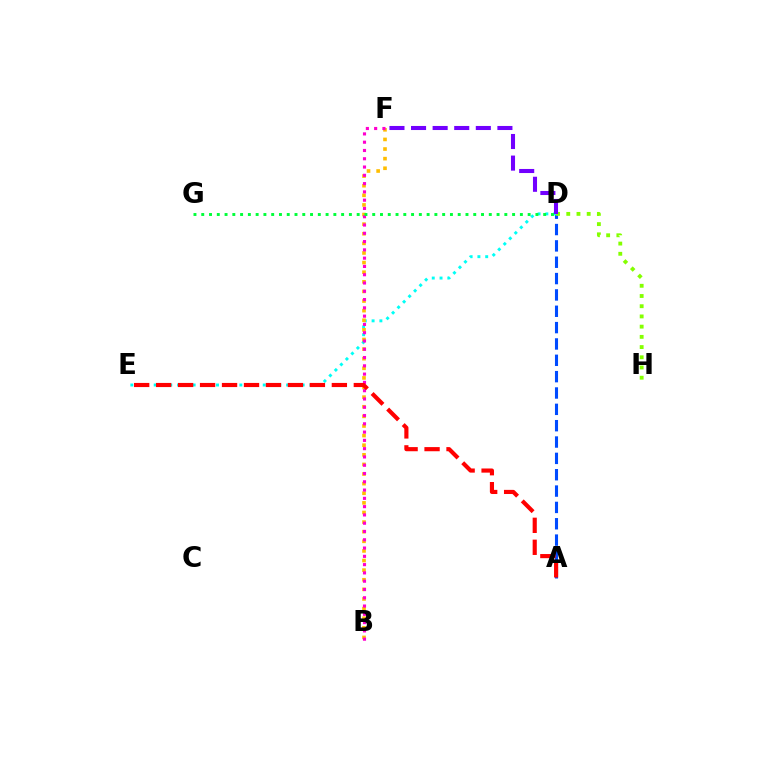{('A', 'D'): [{'color': '#004bff', 'line_style': 'dashed', 'thickness': 2.22}], ('D', 'E'): [{'color': '#00fff6', 'line_style': 'dotted', 'thickness': 2.12}], ('D', 'H'): [{'color': '#84ff00', 'line_style': 'dotted', 'thickness': 2.78}], ('B', 'F'): [{'color': '#ffbd00', 'line_style': 'dotted', 'thickness': 2.61}, {'color': '#ff00cf', 'line_style': 'dotted', 'thickness': 2.25}], ('D', 'G'): [{'color': '#00ff39', 'line_style': 'dotted', 'thickness': 2.11}], ('D', 'F'): [{'color': '#7200ff', 'line_style': 'dashed', 'thickness': 2.93}], ('A', 'E'): [{'color': '#ff0000', 'line_style': 'dashed', 'thickness': 2.98}]}